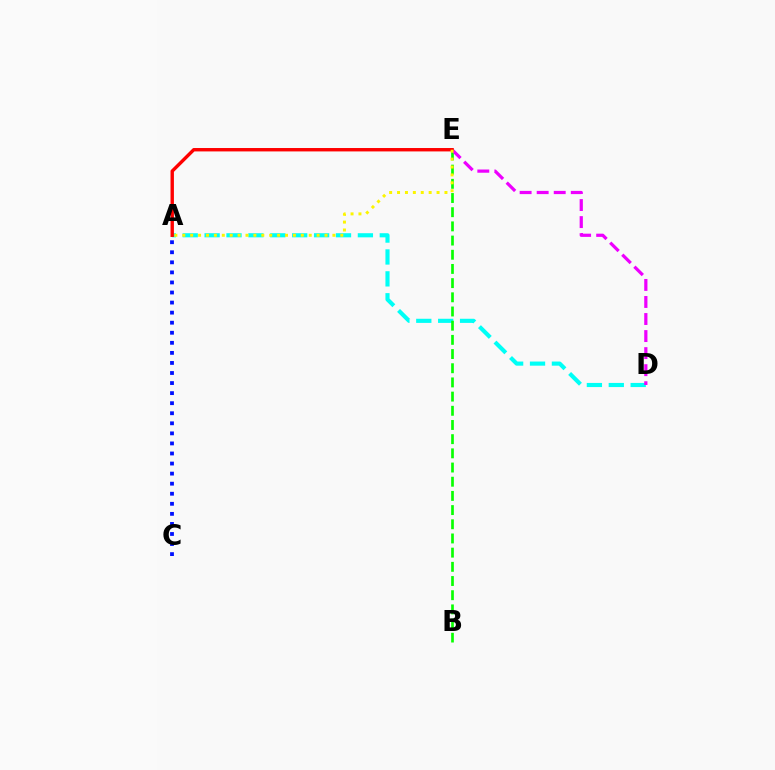{('A', 'D'): [{'color': '#00fff6', 'line_style': 'dashed', 'thickness': 2.97}], ('B', 'E'): [{'color': '#08ff00', 'line_style': 'dashed', 'thickness': 1.93}], ('D', 'E'): [{'color': '#ee00ff', 'line_style': 'dashed', 'thickness': 2.32}], ('A', 'E'): [{'color': '#ff0000', 'line_style': 'solid', 'thickness': 2.44}, {'color': '#fcf500', 'line_style': 'dotted', 'thickness': 2.15}], ('A', 'C'): [{'color': '#0010ff', 'line_style': 'dotted', 'thickness': 2.73}]}